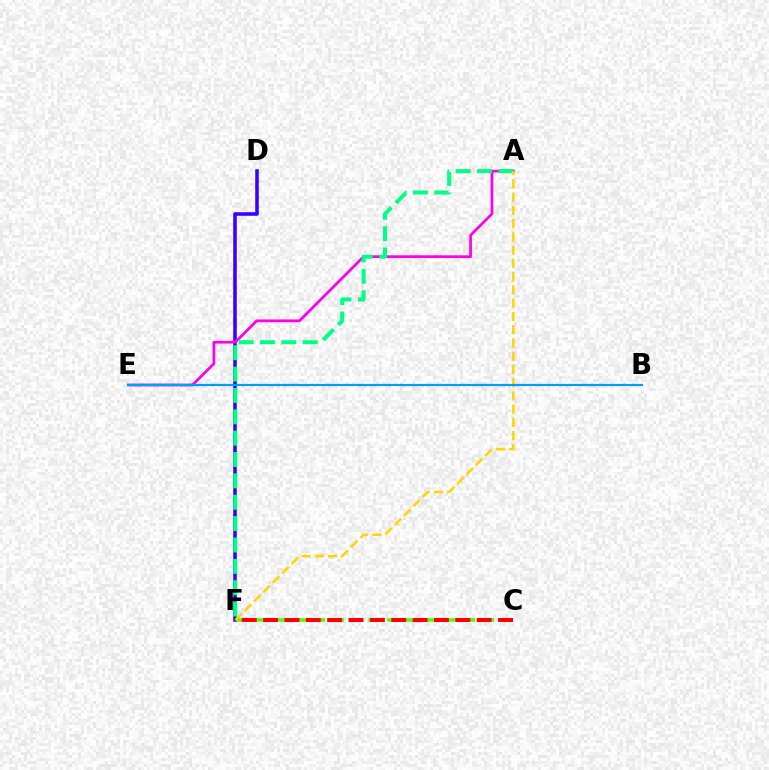{('D', 'F'): [{'color': '#3700ff', 'line_style': 'solid', 'thickness': 2.55}], ('A', 'E'): [{'color': '#ff00ed', 'line_style': 'solid', 'thickness': 1.98}], ('A', 'F'): [{'color': '#00ff86', 'line_style': 'dashed', 'thickness': 2.9}, {'color': '#ffd500', 'line_style': 'dashed', 'thickness': 1.8}], ('C', 'F'): [{'color': '#4fff00', 'line_style': 'dashed', 'thickness': 2.55}, {'color': '#ff0000', 'line_style': 'dashed', 'thickness': 2.9}], ('B', 'E'): [{'color': '#009eff', 'line_style': 'solid', 'thickness': 1.58}]}